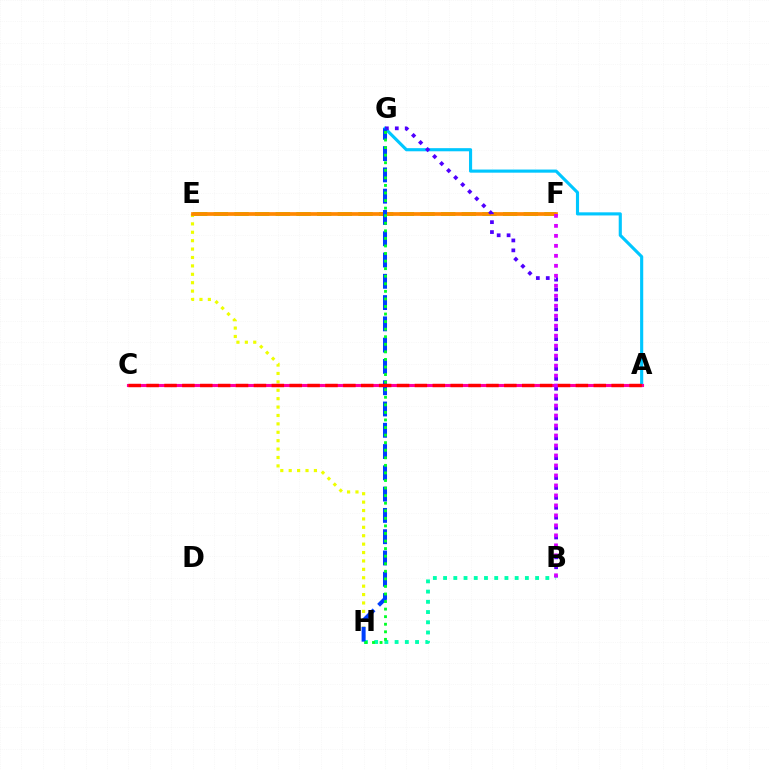{('B', 'H'): [{'color': '#00ffaf', 'line_style': 'dotted', 'thickness': 2.78}], ('E', 'F'): [{'color': '#66ff00', 'line_style': 'dashed', 'thickness': 2.81}, {'color': '#ff8800', 'line_style': 'solid', 'thickness': 2.68}], ('A', 'G'): [{'color': '#00c7ff', 'line_style': 'solid', 'thickness': 2.25}], ('E', 'H'): [{'color': '#eeff00', 'line_style': 'dotted', 'thickness': 2.28}], ('A', 'C'): [{'color': '#ff00a0', 'line_style': 'solid', 'thickness': 2.25}, {'color': '#ff0000', 'line_style': 'dashed', 'thickness': 2.43}], ('B', 'G'): [{'color': '#4f00ff', 'line_style': 'dotted', 'thickness': 2.69}], ('B', 'F'): [{'color': '#d600ff', 'line_style': 'dotted', 'thickness': 2.71}], ('G', 'H'): [{'color': '#003fff', 'line_style': 'dashed', 'thickness': 2.89}, {'color': '#00ff27', 'line_style': 'dotted', 'thickness': 2.06}]}